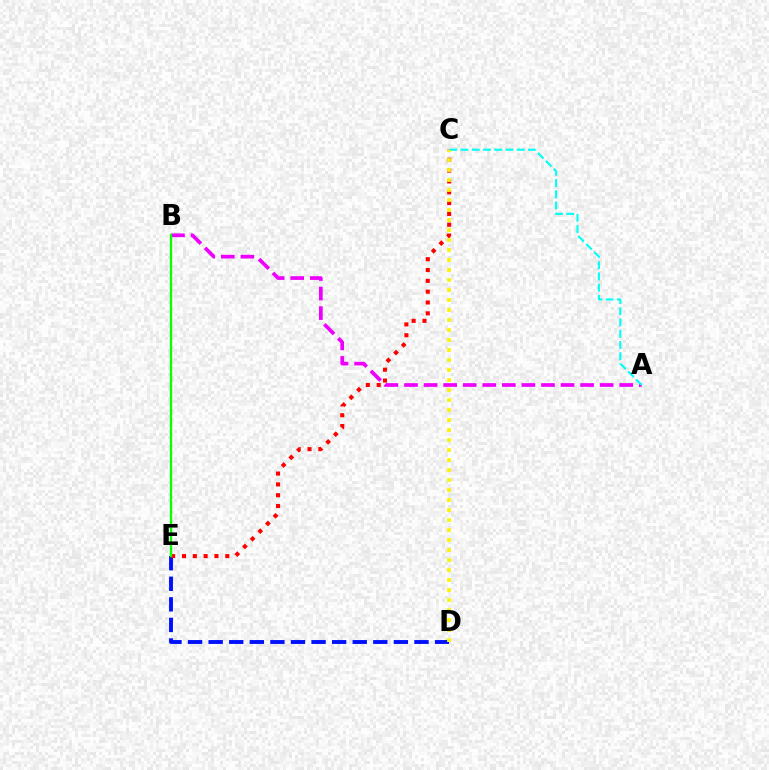{('D', 'E'): [{'color': '#0010ff', 'line_style': 'dashed', 'thickness': 2.8}], ('A', 'B'): [{'color': '#ee00ff', 'line_style': 'dashed', 'thickness': 2.66}], ('C', 'E'): [{'color': '#ff0000', 'line_style': 'dotted', 'thickness': 2.94}], ('B', 'E'): [{'color': '#08ff00', 'line_style': 'solid', 'thickness': 1.65}], ('A', 'C'): [{'color': '#00fff6', 'line_style': 'dashed', 'thickness': 1.53}], ('C', 'D'): [{'color': '#fcf500', 'line_style': 'dotted', 'thickness': 2.72}]}